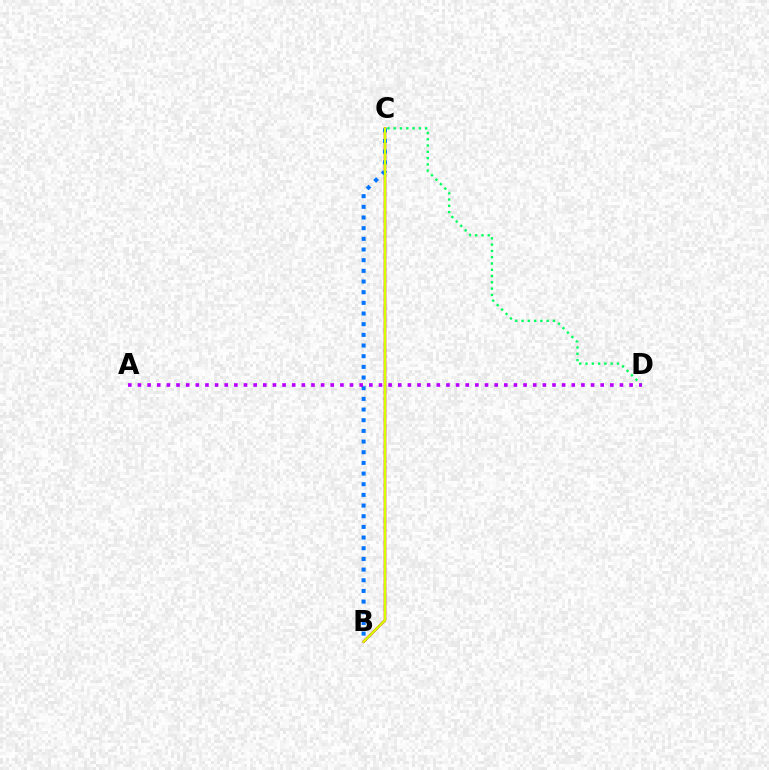{('B', 'C'): [{'color': '#ff0000', 'line_style': 'solid', 'thickness': 1.8}, {'color': '#0074ff', 'line_style': 'dotted', 'thickness': 2.9}, {'color': '#d1ff00', 'line_style': 'solid', 'thickness': 1.64}], ('C', 'D'): [{'color': '#00ff5c', 'line_style': 'dotted', 'thickness': 1.71}], ('A', 'D'): [{'color': '#b900ff', 'line_style': 'dotted', 'thickness': 2.62}]}